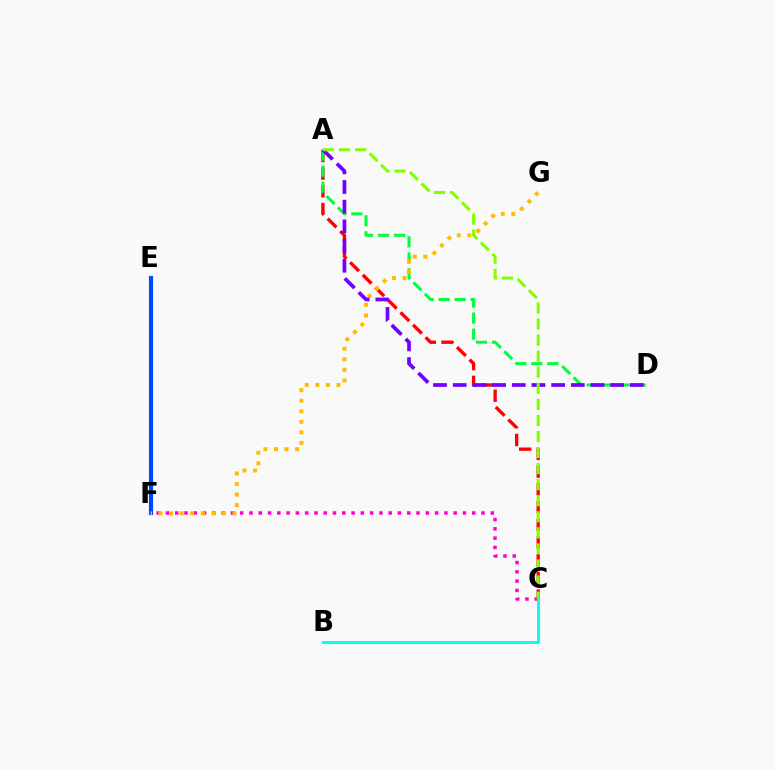{('A', 'C'): [{'color': '#ff0000', 'line_style': 'dashed', 'thickness': 2.41}, {'color': '#84ff00', 'line_style': 'dashed', 'thickness': 2.18}], ('A', 'D'): [{'color': '#00ff39', 'line_style': 'dashed', 'thickness': 2.18}, {'color': '#7200ff', 'line_style': 'dashed', 'thickness': 2.67}], ('C', 'F'): [{'color': '#ff00cf', 'line_style': 'dotted', 'thickness': 2.52}], ('B', 'C'): [{'color': '#00fff6', 'line_style': 'solid', 'thickness': 2.09}], ('E', 'F'): [{'color': '#004bff', 'line_style': 'solid', 'thickness': 3.0}], ('F', 'G'): [{'color': '#ffbd00', 'line_style': 'dotted', 'thickness': 2.87}]}